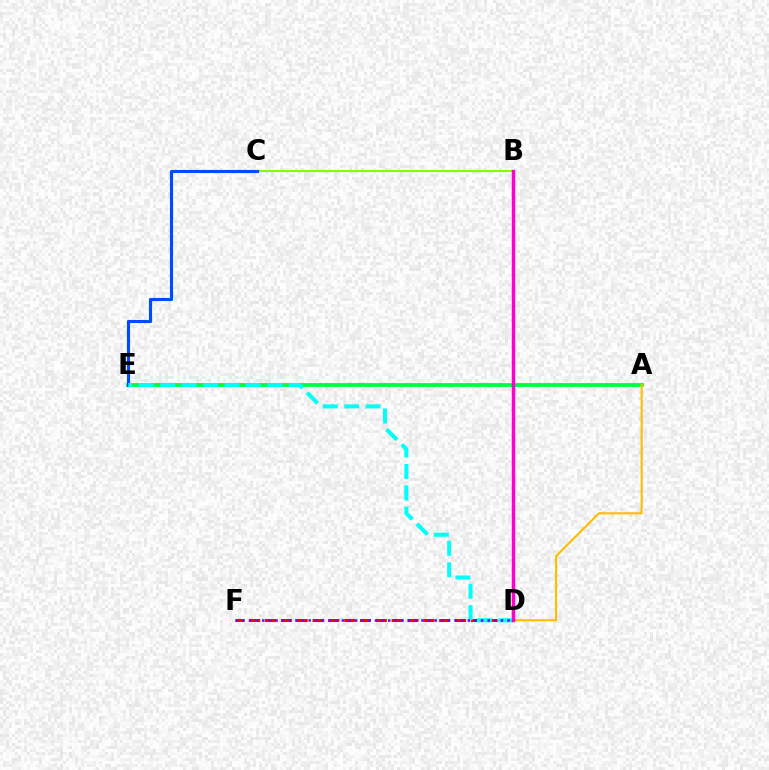{('D', 'F'): [{'color': '#ff0000', 'line_style': 'dashed', 'thickness': 2.15}, {'color': '#7200ff', 'line_style': 'dotted', 'thickness': 1.8}], ('B', 'C'): [{'color': '#84ff00', 'line_style': 'solid', 'thickness': 1.53}], ('A', 'E'): [{'color': '#00ff39', 'line_style': 'solid', 'thickness': 2.75}], ('A', 'D'): [{'color': '#ffbd00', 'line_style': 'solid', 'thickness': 1.53}], ('C', 'E'): [{'color': '#004bff', 'line_style': 'solid', 'thickness': 2.25}], ('D', 'E'): [{'color': '#00fff6', 'line_style': 'dashed', 'thickness': 2.91}], ('B', 'D'): [{'color': '#ff00cf', 'line_style': 'solid', 'thickness': 2.49}]}